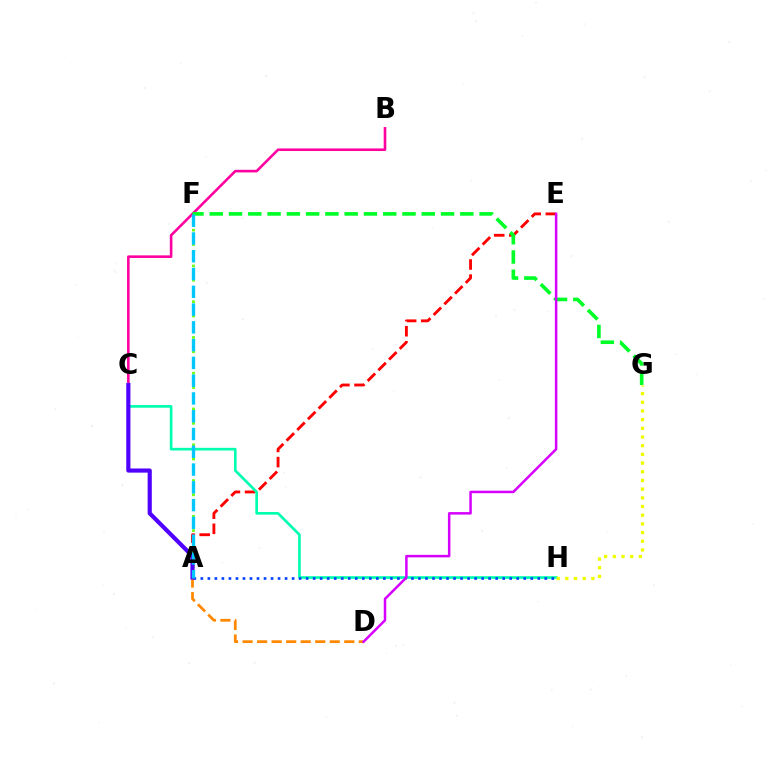{('A', 'E'): [{'color': '#ff0000', 'line_style': 'dashed', 'thickness': 2.05}], ('B', 'C'): [{'color': '#ff00a0', 'line_style': 'solid', 'thickness': 1.87}], ('A', 'F'): [{'color': '#66ff00', 'line_style': 'dotted', 'thickness': 1.94}, {'color': '#00c7ff', 'line_style': 'dashed', 'thickness': 2.41}], ('C', 'H'): [{'color': '#00ffaf', 'line_style': 'solid', 'thickness': 1.91}], ('A', 'H'): [{'color': '#003fff', 'line_style': 'dotted', 'thickness': 1.91}], ('G', 'H'): [{'color': '#eeff00', 'line_style': 'dotted', 'thickness': 2.36}], ('A', 'D'): [{'color': '#ff8800', 'line_style': 'dashed', 'thickness': 1.97}], ('A', 'C'): [{'color': '#4f00ff', 'line_style': 'solid', 'thickness': 2.99}], ('F', 'G'): [{'color': '#00ff27', 'line_style': 'dashed', 'thickness': 2.62}], ('D', 'E'): [{'color': '#d600ff', 'line_style': 'solid', 'thickness': 1.8}]}